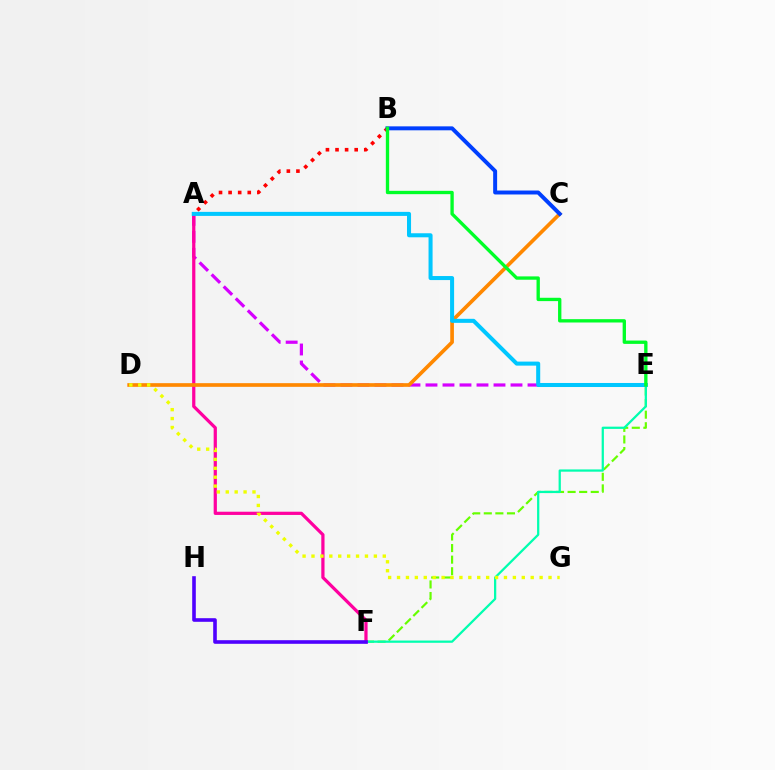{('E', 'F'): [{'color': '#66ff00', 'line_style': 'dashed', 'thickness': 1.57}, {'color': '#00ffaf', 'line_style': 'solid', 'thickness': 1.62}], ('A', 'E'): [{'color': '#d600ff', 'line_style': 'dashed', 'thickness': 2.31}, {'color': '#00c7ff', 'line_style': 'solid', 'thickness': 2.91}], ('A', 'F'): [{'color': '#ff00a0', 'line_style': 'solid', 'thickness': 2.32}], ('A', 'B'): [{'color': '#ff0000', 'line_style': 'dotted', 'thickness': 2.6}], ('C', 'D'): [{'color': '#ff8800', 'line_style': 'solid', 'thickness': 2.64}], ('B', 'C'): [{'color': '#003fff', 'line_style': 'solid', 'thickness': 2.85}], ('D', 'G'): [{'color': '#eeff00', 'line_style': 'dotted', 'thickness': 2.42}], ('B', 'E'): [{'color': '#00ff27', 'line_style': 'solid', 'thickness': 2.4}], ('F', 'H'): [{'color': '#4f00ff', 'line_style': 'solid', 'thickness': 2.6}]}